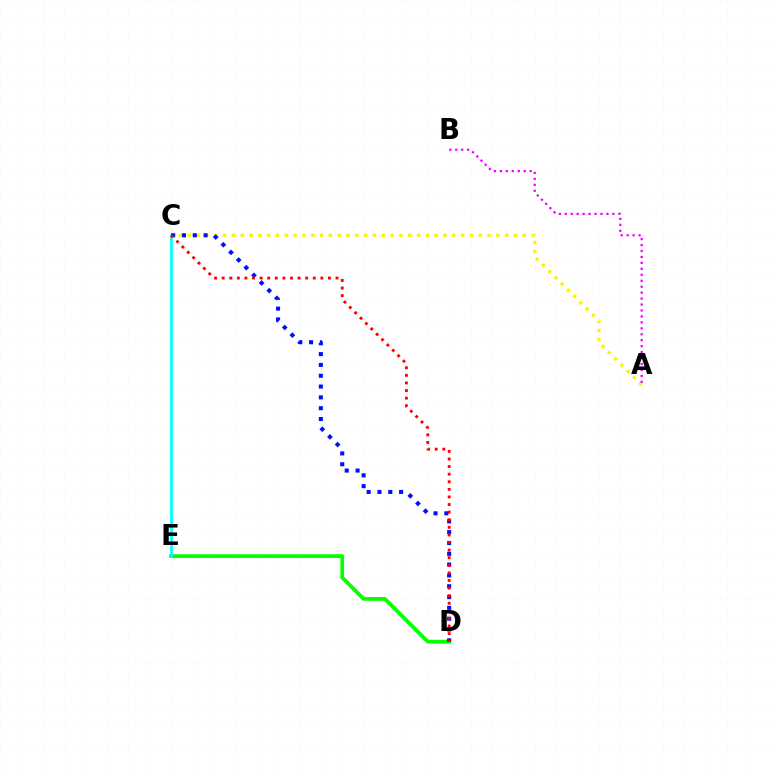{('D', 'E'): [{'color': '#08ff00', 'line_style': 'solid', 'thickness': 2.69}], ('A', 'C'): [{'color': '#fcf500', 'line_style': 'dotted', 'thickness': 2.4}], ('C', 'E'): [{'color': '#00fff6', 'line_style': 'solid', 'thickness': 1.95}], ('C', 'D'): [{'color': '#0010ff', 'line_style': 'dotted', 'thickness': 2.94}, {'color': '#ff0000', 'line_style': 'dotted', 'thickness': 2.06}], ('A', 'B'): [{'color': '#ee00ff', 'line_style': 'dotted', 'thickness': 1.62}]}